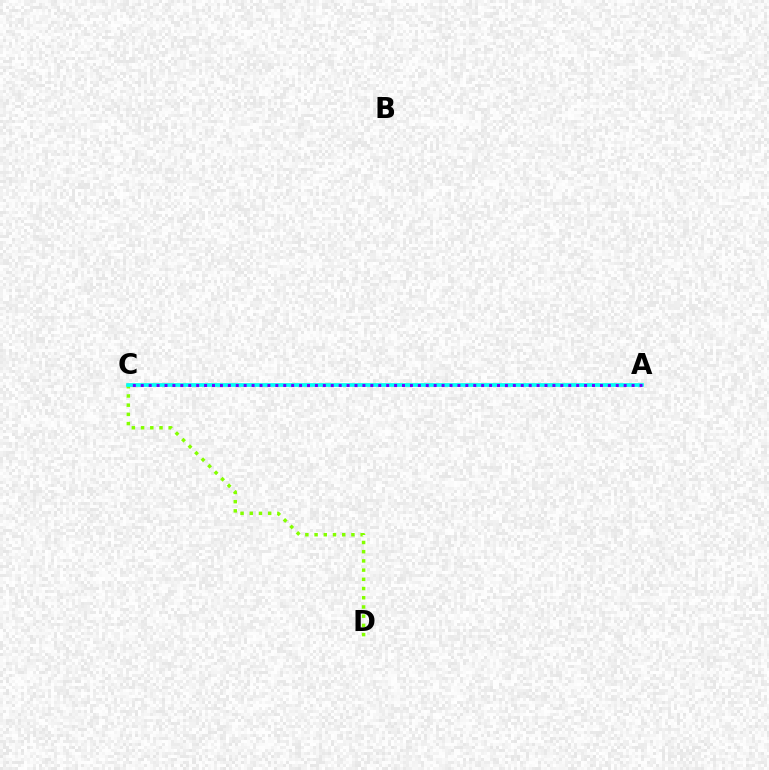{('A', 'C'): [{'color': '#ff0000', 'line_style': 'solid', 'thickness': 1.68}, {'color': '#00fff6', 'line_style': 'solid', 'thickness': 2.63}, {'color': '#7200ff', 'line_style': 'dotted', 'thickness': 2.15}], ('C', 'D'): [{'color': '#84ff00', 'line_style': 'dotted', 'thickness': 2.5}]}